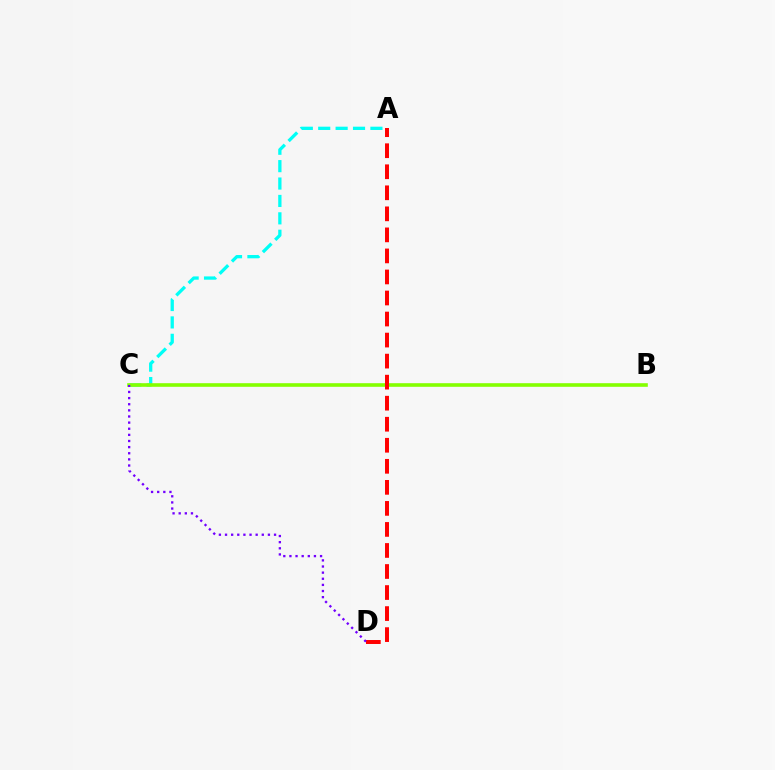{('A', 'C'): [{'color': '#00fff6', 'line_style': 'dashed', 'thickness': 2.36}], ('B', 'C'): [{'color': '#84ff00', 'line_style': 'solid', 'thickness': 2.6}], ('A', 'D'): [{'color': '#ff0000', 'line_style': 'dashed', 'thickness': 2.86}], ('C', 'D'): [{'color': '#7200ff', 'line_style': 'dotted', 'thickness': 1.66}]}